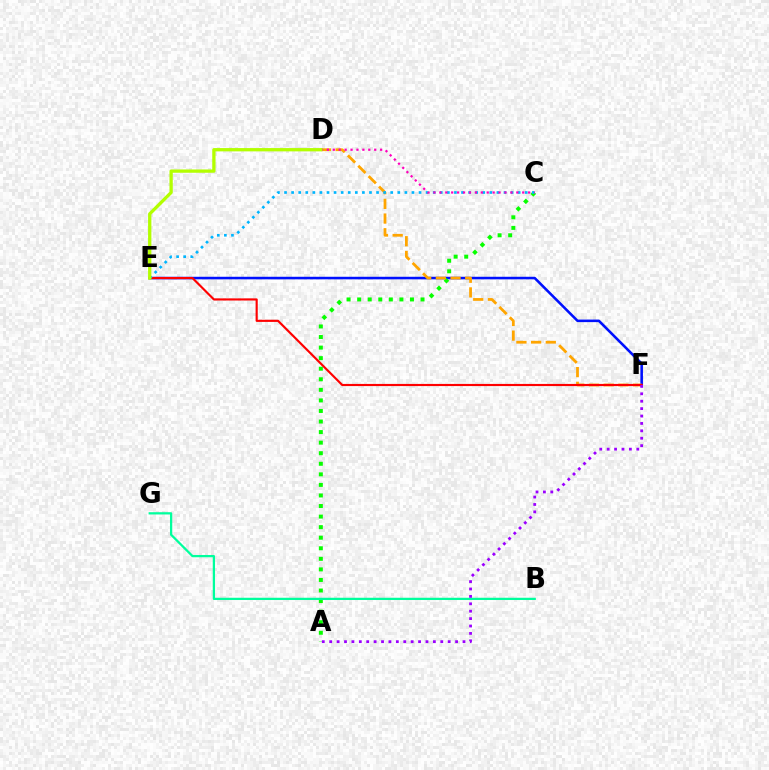{('E', 'F'): [{'color': '#0010ff', 'line_style': 'solid', 'thickness': 1.85}, {'color': '#ff0000', 'line_style': 'solid', 'thickness': 1.55}], ('A', 'C'): [{'color': '#08ff00', 'line_style': 'dotted', 'thickness': 2.87}], ('D', 'F'): [{'color': '#ffa500', 'line_style': 'dashed', 'thickness': 2.0}], ('B', 'G'): [{'color': '#00ff9d', 'line_style': 'solid', 'thickness': 1.63}], ('C', 'E'): [{'color': '#00b5ff', 'line_style': 'dotted', 'thickness': 1.92}], ('C', 'D'): [{'color': '#ff00bd', 'line_style': 'dotted', 'thickness': 1.61}], ('A', 'F'): [{'color': '#9b00ff', 'line_style': 'dotted', 'thickness': 2.01}], ('D', 'E'): [{'color': '#b3ff00', 'line_style': 'solid', 'thickness': 2.37}]}